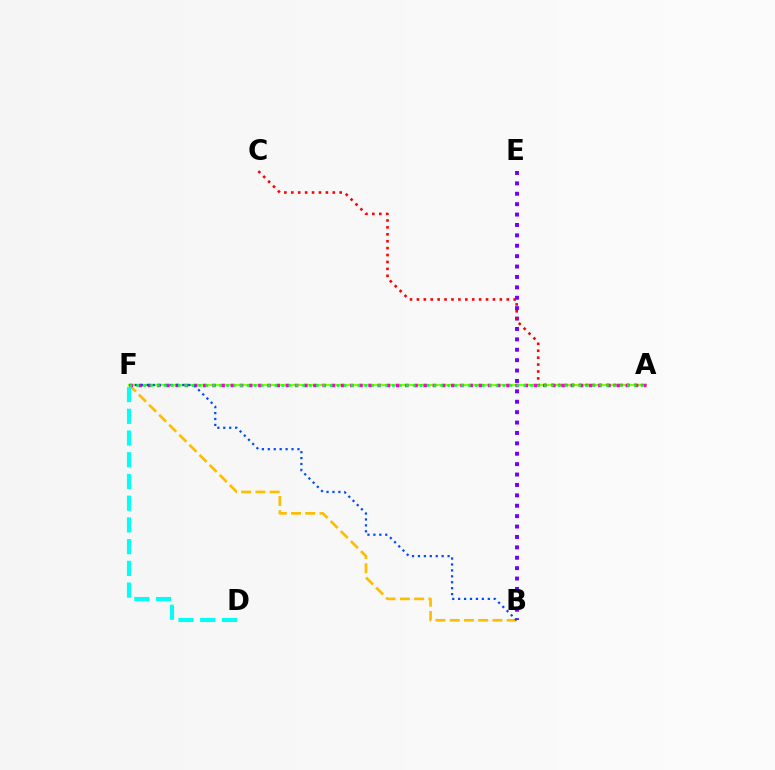{('B', 'F'): [{'color': '#ffbd00', 'line_style': 'dashed', 'thickness': 1.94}, {'color': '#004bff', 'line_style': 'dotted', 'thickness': 1.61}], ('B', 'E'): [{'color': '#7200ff', 'line_style': 'dotted', 'thickness': 2.83}], ('A', 'F'): [{'color': '#84ff00', 'line_style': 'solid', 'thickness': 1.64}, {'color': '#ff00cf', 'line_style': 'dotted', 'thickness': 2.5}, {'color': '#00ff39', 'line_style': 'dotted', 'thickness': 1.88}], ('A', 'C'): [{'color': '#ff0000', 'line_style': 'dotted', 'thickness': 1.88}], ('D', 'F'): [{'color': '#00fff6', 'line_style': 'dashed', 'thickness': 2.95}]}